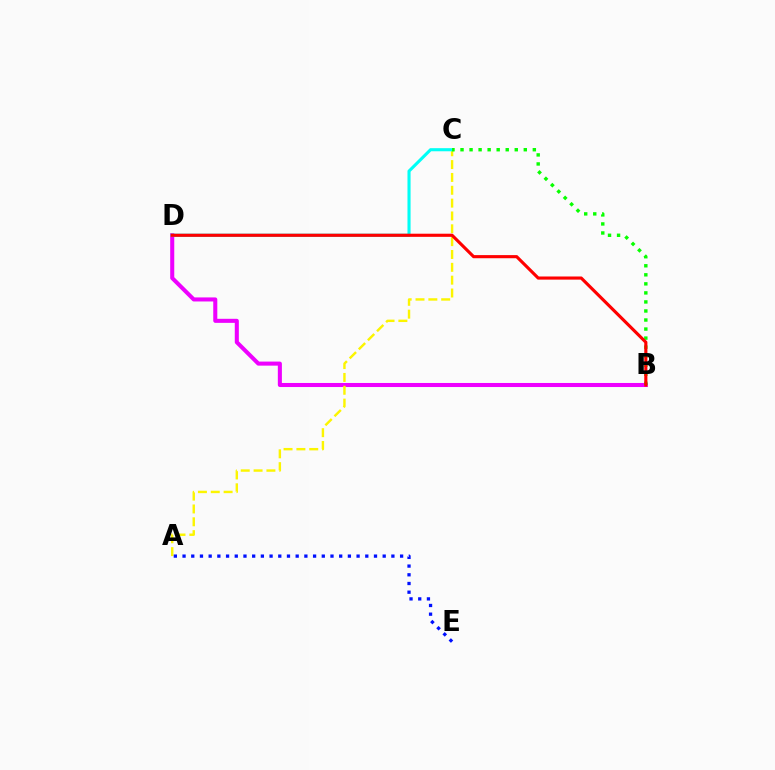{('B', 'D'): [{'color': '#ee00ff', 'line_style': 'solid', 'thickness': 2.92}, {'color': '#ff0000', 'line_style': 'solid', 'thickness': 2.25}], ('A', 'C'): [{'color': '#fcf500', 'line_style': 'dashed', 'thickness': 1.74}], ('C', 'D'): [{'color': '#00fff6', 'line_style': 'solid', 'thickness': 2.23}], ('A', 'E'): [{'color': '#0010ff', 'line_style': 'dotted', 'thickness': 2.36}], ('B', 'C'): [{'color': '#08ff00', 'line_style': 'dotted', 'thickness': 2.46}]}